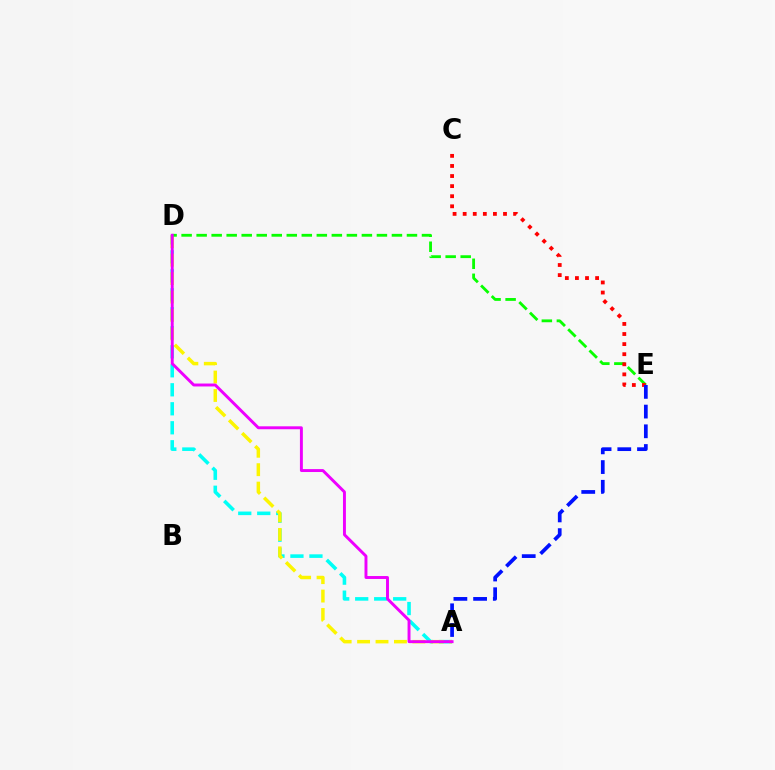{('A', 'D'): [{'color': '#00fff6', 'line_style': 'dashed', 'thickness': 2.58}, {'color': '#fcf500', 'line_style': 'dashed', 'thickness': 2.5}, {'color': '#ee00ff', 'line_style': 'solid', 'thickness': 2.11}], ('D', 'E'): [{'color': '#08ff00', 'line_style': 'dashed', 'thickness': 2.04}], ('C', 'E'): [{'color': '#ff0000', 'line_style': 'dotted', 'thickness': 2.74}], ('A', 'E'): [{'color': '#0010ff', 'line_style': 'dashed', 'thickness': 2.68}]}